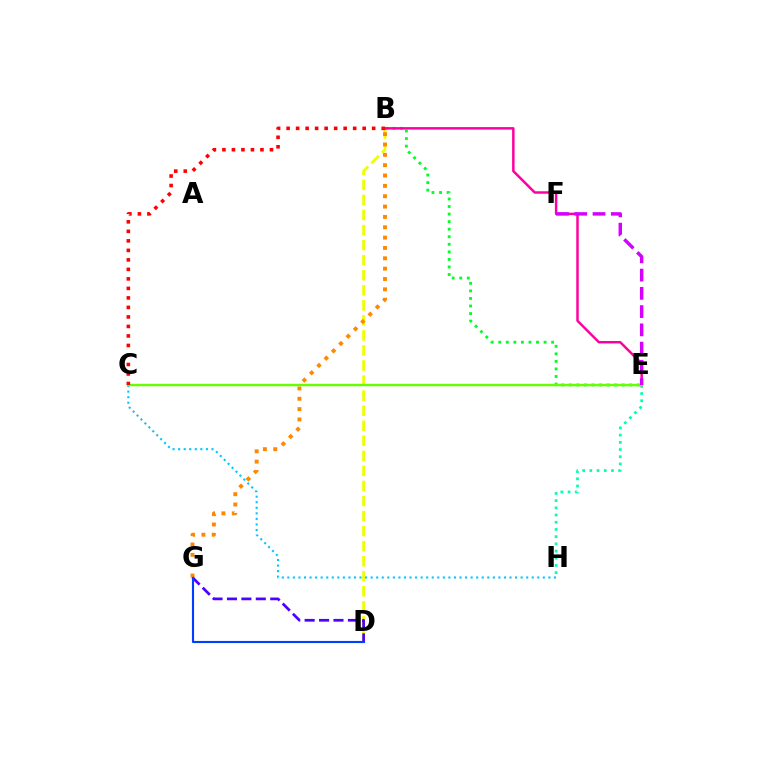{('B', 'D'): [{'color': '#eeff00', 'line_style': 'dashed', 'thickness': 2.04}], ('B', 'E'): [{'color': '#00ff27', 'line_style': 'dotted', 'thickness': 2.05}, {'color': '#ff00a0', 'line_style': 'solid', 'thickness': 1.79}], ('B', 'G'): [{'color': '#ff8800', 'line_style': 'dotted', 'thickness': 2.81}], ('D', 'G'): [{'color': '#4f00ff', 'line_style': 'dashed', 'thickness': 1.96}, {'color': '#003fff', 'line_style': 'solid', 'thickness': 1.53}], ('C', 'H'): [{'color': '#00c7ff', 'line_style': 'dotted', 'thickness': 1.51}], ('E', 'H'): [{'color': '#00ffaf', 'line_style': 'dotted', 'thickness': 1.96}], ('C', 'E'): [{'color': '#66ff00', 'line_style': 'solid', 'thickness': 1.75}], ('B', 'C'): [{'color': '#ff0000', 'line_style': 'dotted', 'thickness': 2.58}], ('E', 'F'): [{'color': '#d600ff', 'line_style': 'dashed', 'thickness': 2.48}]}